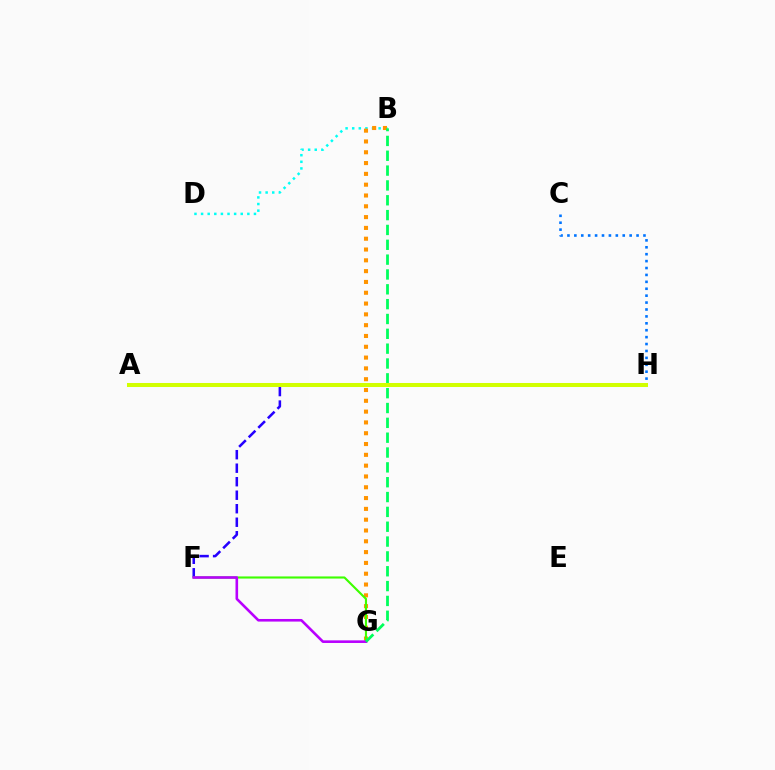{('A', 'H'): [{'color': '#ff0000', 'line_style': 'solid', 'thickness': 1.6}, {'color': '#ff00ac', 'line_style': 'dotted', 'thickness': 1.6}, {'color': '#d1ff00', 'line_style': 'solid', 'thickness': 2.9}], ('B', 'D'): [{'color': '#00fff6', 'line_style': 'dotted', 'thickness': 1.8}], ('B', 'G'): [{'color': '#ff9400', 'line_style': 'dotted', 'thickness': 2.94}, {'color': '#00ff5c', 'line_style': 'dashed', 'thickness': 2.02}], ('F', 'H'): [{'color': '#2500ff', 'line_style': 'dashed', 'thickness': 1.83}], ('F', 'G'): [{'color': '#3dff00', 'line_style': 'solid', 'thickness': 1.53}, {'color': '#b900ff', 'line_style': 'solid', 'thickness': 1.88}], ('C', 'H'): [{'color': '#0074ff', 'line_style': 'dotted', 'thickness': 1.88}]}